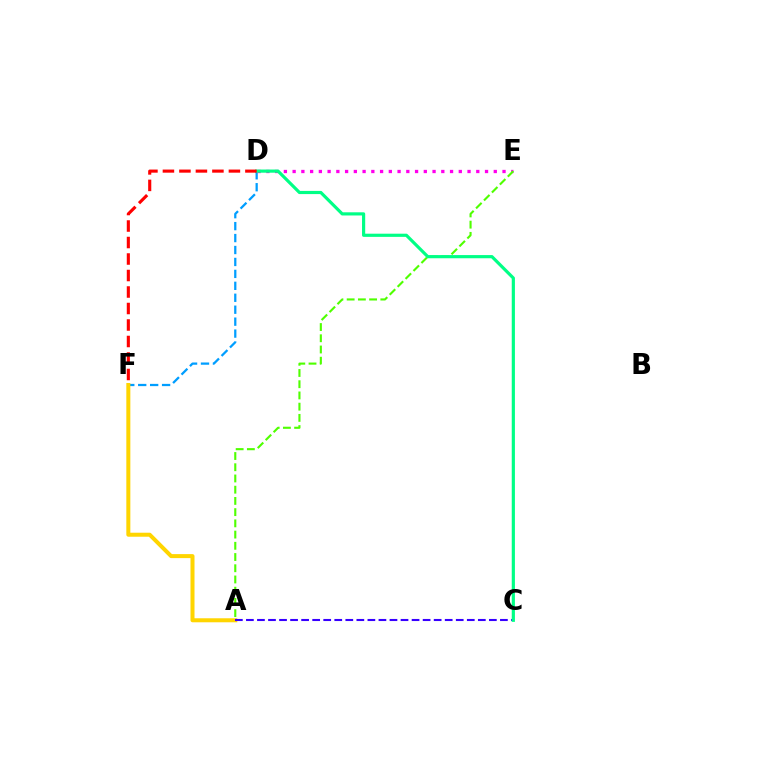{('D', 'F'): [{'color': '#009eff', 'line_style': 'dashed', 'thickness': 1.62}, {'color': '#ff0000', 'line_style': 'dashed', 'thickness': 2.24}], ('A', 'F'): [{'color': '#ffd500', 'line_style': 'solid', 'thickness': 2.89}], ('A', 'C'): [{'color': '#3700ff', 'line_style': 'dashed', 'thickness': 1.5}], ('D', 'E'): [{'color': '#ff00ed', 'line_style': 'dotted', 'thickness': 2.38}], ('A', 'E'): [{'color': '#4fff00', 'line_style': 'dashed', 'thickness': 1.52}], ('C', 'D'): [{'color': '#00ff86', 'line_style': 'solid', 'thickness': 2.29}]}